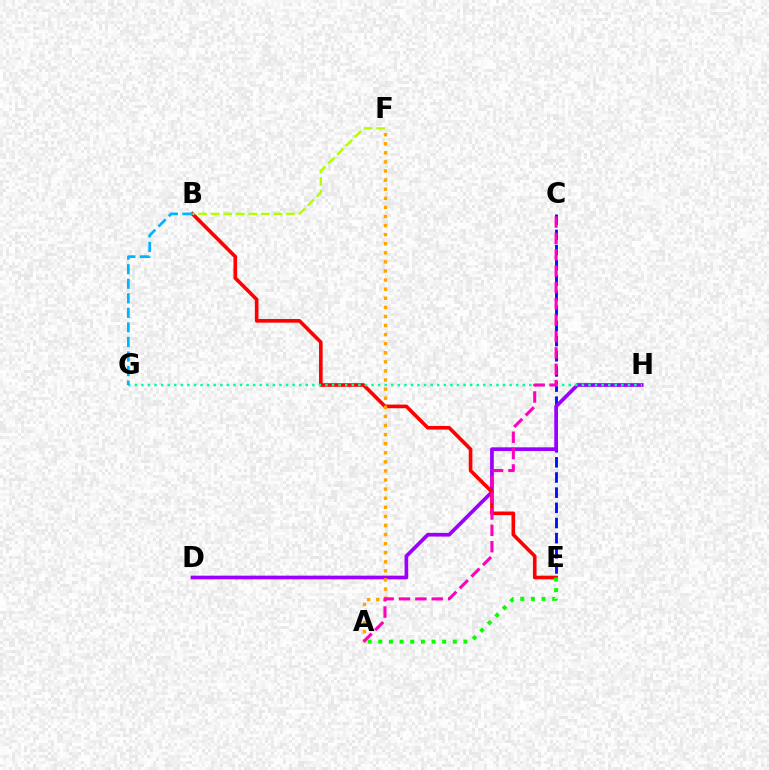{('C', 'E'): [{'color': '#0010ff', 'line_style': 'dashed', 'thickness': 2.06}], ('D', 'H'): [{'color': '#9b00ff', 'line_style': 'solid', 'thickness': 2.67}], ('B', 'E'): [{'color': '#ff0000', 'line_style': 'solid', 'thickness': 2.61}], ('G', 'H'): [{'color': '#00ff9d', 'line_style': 'dotted', 'thickness': 1.79}], ('A', 'F'): [{'color': '#ffa500', 'line_style': 'dotted', 'thickness': 2.47}], ('B', 'F'): [{'color': '#b3ff00', 'line_style': 'dashed', 'thickness': 1.71}], ('A', 'E'): [{'color': '#08ff00', 'line_style': 'dotted', 'thickness': 2.89}], ('B', 'G'): [{'color': '#00b5ff', 'line_style': 'dashed', 'thickness': 1.98}], ('A', 'C'): [{'color': '#ff00bd', 'line_style': 'dashed', 'thickness': 2.22}]}